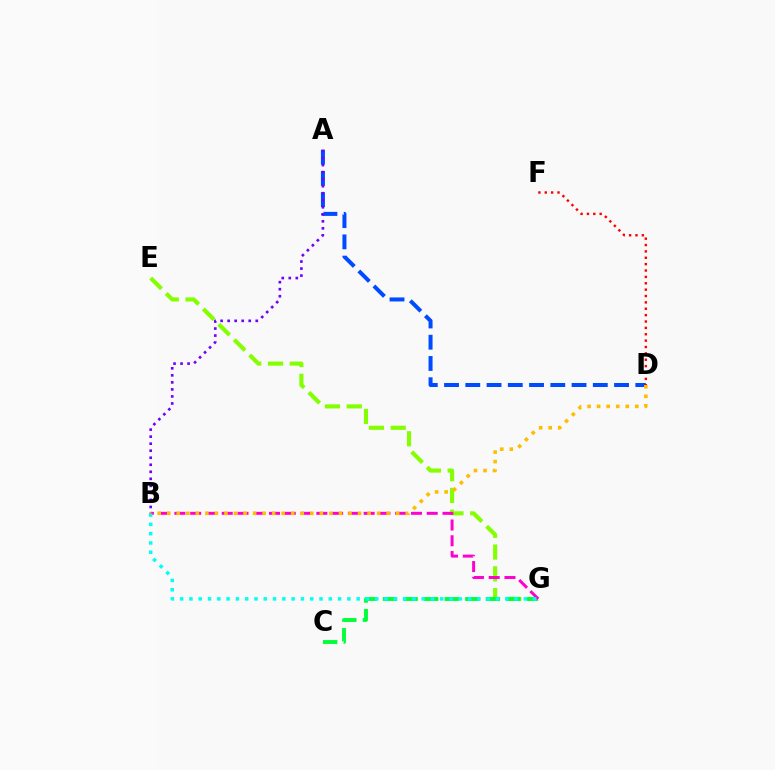{('E', 'G'): [{'color': '#84ff00', 'line_style': 'dashed', 'thickness': 2.96}], ('A', 'D'): [{'color': '#004bff', 'line_style': 'dashed', 'thickness': 2.89}], ('C', 'G'): [{'color': '#00ff39', 'line_style': 'dashed', 'thickness': 2.79}], ('B', 'G'): [{'color': '#ff00cf', 'line_style': 'dashed', 'thickness': 2.14}, {'color': '#00fff6', 'line_style': 'dotted', 'thickness': 2.52}], ('A', 'B'): [{'color': '#7200ff', 'line_style': 'dotted', 'thickness': 1.91}], ('D', 'F'): [{'color': '#ff0000', 'line_style': 'dotted', 'thickness': 1.73}], ('B', 'D'): [{'color': '#ffbd00', 'line_style': 'dotted', 'thickness': 2.59}]}